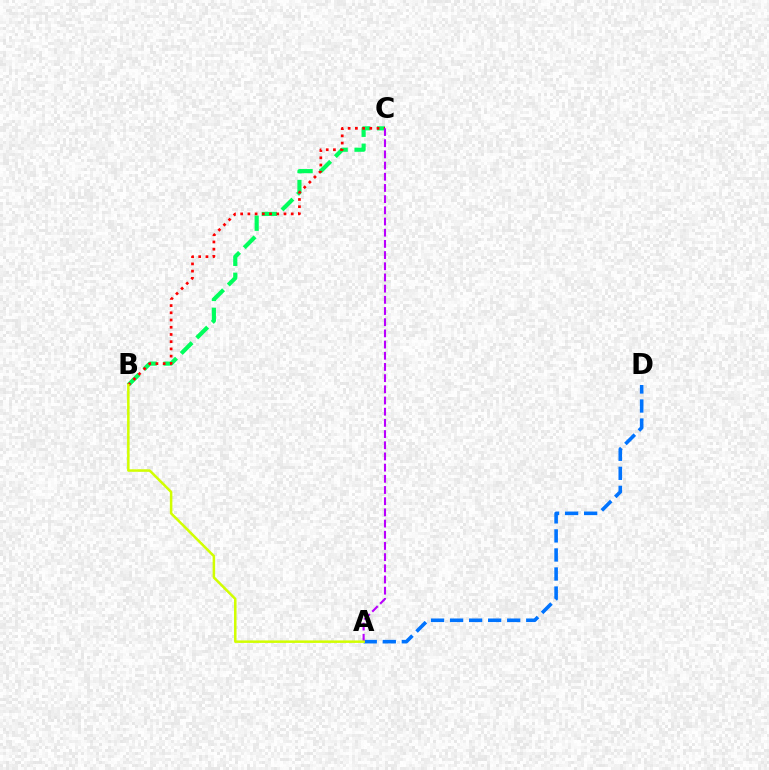{('B', 'C'): [{'color': '#00ff5c', 'line_style': 'dashed', 'thickness': 2.99}, {'color': '#ff0000', 'line_style': 'dotted', 'thickness': 1.96}], ('A', 'D'): [{'color': '#0074ff', 'line_style': 'dashed', 'thickness': 2.59}], ('A', 'C'): [{'color': '#b900ff', 'line_style': 'dashed', 'thickness': 1.52}], ('A', 'B'): [{'color': '#d1ff00', 'line_style': 'solid', 'thickness': 1.81}]}